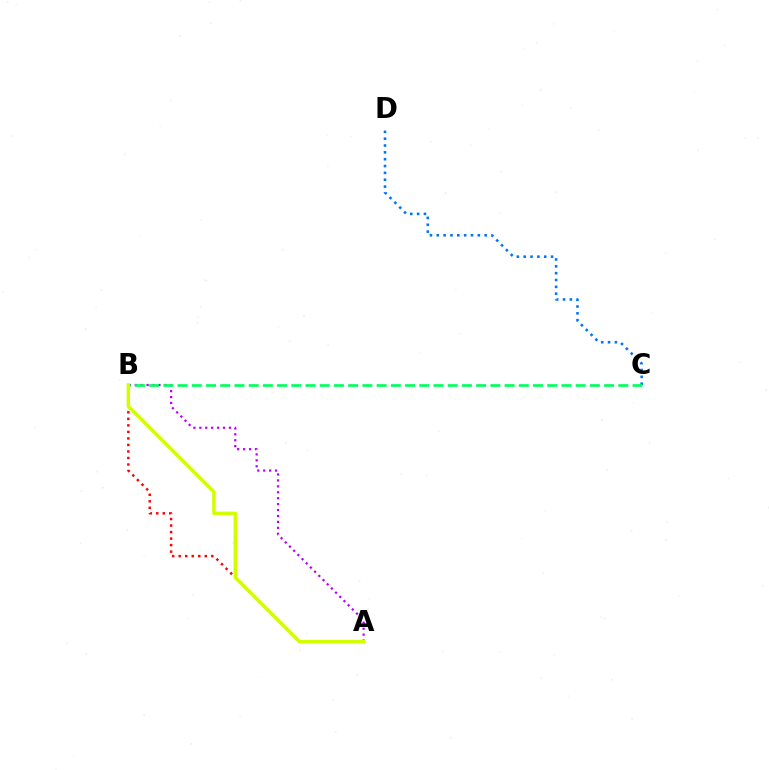{('C', 'D'): [{'color': '#0074ff', 'line_style': 'dotted', 'thickness': 1.86}], ('A', 'B'): [{'color': '#ff0000', 'line_style': 'dotted', 'thickness': 1.77}, {'color': '#b900ff', 'line_style': 'dotted', 'thickness': 1.61}, {'color': '#d1ff00', 'line_style': 'solid', 'thickness': 2.49}], ('B', 'C'): [{'color': '#00ff5c', 'line_style': 'dashed', 'thickness': 1.93}]}